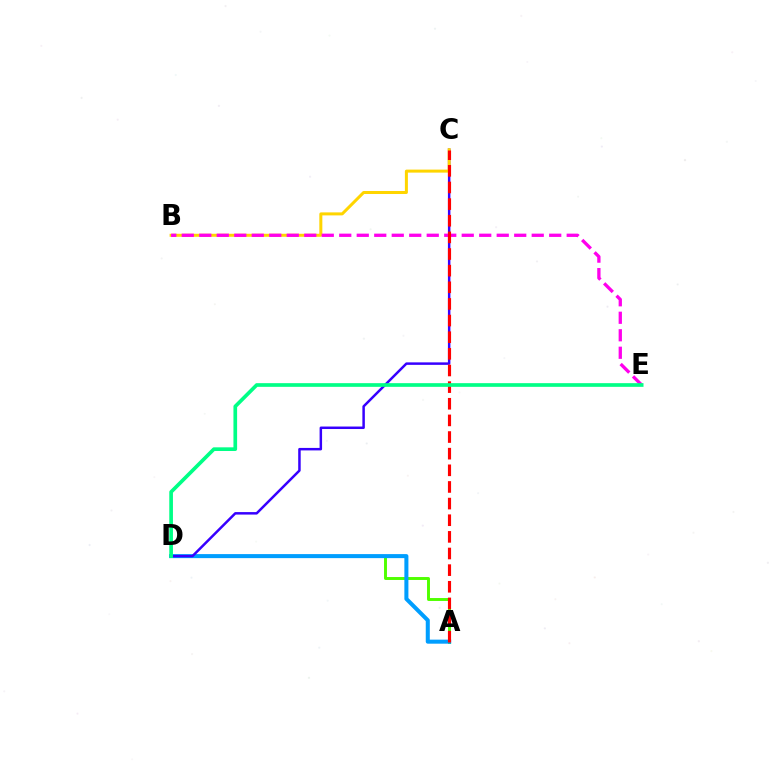{('A', 'D'): [{'color': '#4fff00', 'line_style': 'solid', 'thickness': 2.12}, {'color': '#009eff', 'line_style': 'solid', 'thickness': 2.91}], ('C', 'D'): [{'color': '#3700ff', 'line_style': 'solid', 'thickness': 1.79}], ('B', 'C'): [{'color': '#ffd500', 'line_style': 'solid', 'thickness': 2.17}], ('B', 'E'): [{'color': '#ff00ed', 'line_style': 'dashed', 'thickness': 2.38}], ('A', 'C'): [{'color': '#ff0000', 'line_style': 'dashed', 'thickness': 2.26}], ('D', 'E'): [{'color': '#00ff86', 'line_style': 'solid', 'thickness': 2.65}]}